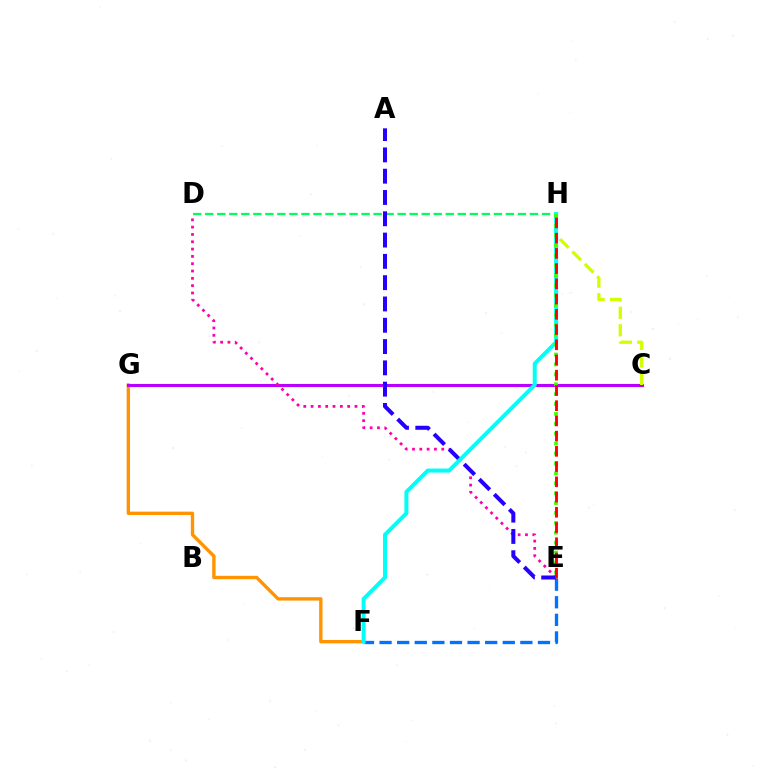{('F', 'G'): [{'color': '#ff9400', 'line_style': 'solid', 'thickness': 2.43}], ('C', 'G'): [{'color': '#b900ff', 'line_style': 'solid', 'thickness': 2.22}], ('D', 'E'): [{'color': '#ff00ac', 'line_style': 'dotted', 'thickness': 1.99}], ('D', 'H'): [{'color': '#00ff5c', 'line_style': 'dashed', 'thickness': 1.63}], ('C', 'H'): [{'color': '#d1ff00', 'line_style': 'dashed', 'thickness': 2.38}], ('E', 'F'): [{'color': '#0074ff', 'line_style': 'dashed', 'thickness': 2.39}], ('A', 'E'): [{'color': '#2500ff', 'line_style': 'dashed', 'thickness': 2.89}], ('F', 'H'): [{'color': '#00fff6', 'line_style': 'solid', 'thickness': 2.87}], ('E', 'H'): [{'color': '#3dff00', 'line_style': 'dotted', 'thickness': 2.69}, {'color': '#ff0000', 'line_style': 'dashed', 'thickness': 2.07}]}